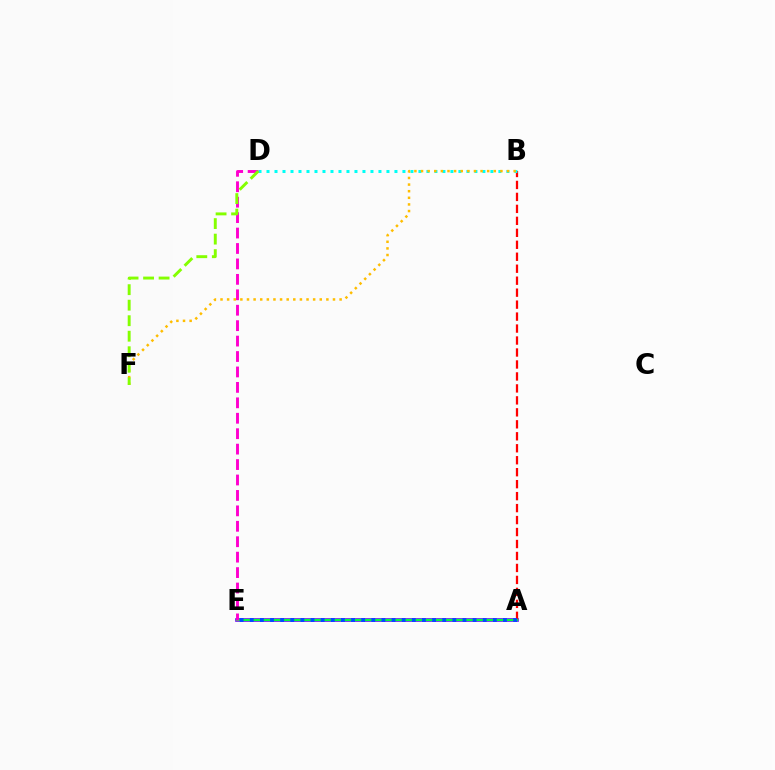{('A', 'E'): [{'color': '#7200ff', 'line_style': 'solid', 'thickness': 2.63}, {'color': '#00ff39', 'line_style': 'solid', 'thickness': 1.6}, {'color': '#004bff', 'line_style': 'dotted', 'thickness': 2.75}], ('A', 'B'): [{'color': '#ff0000', 'line_style': 'dashed', 'thickness': 1.63}], ('B', 'D'): [{'color': '#00fff6', 'line_style': 'dotted', 'thickness': 2.17}], ('D', 'E'): [{'color': '#ff00cf', 'line_style': 'dashed', 'thickness': 2.1}], ('B', 'F'): [{'color': '#ffbd00', 'line_style': 'dotted', 'thickness': 1.8}], ('D', 'F'): [{'color': '#84ff00', 'line_style': 'dashed', 'thickness': 2.11}]}